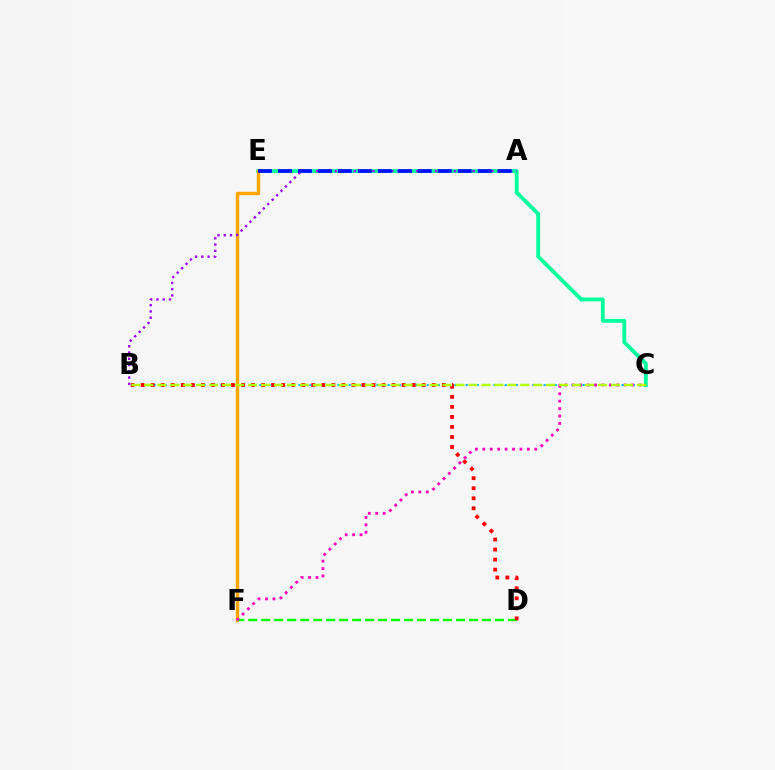{('C', 'E'): [{'color': '#00ff9d', 'line_style': 'solid', 'thickness': 2.76}], ('E', 'F'): [{'color': '#ffa500', 'line_style': 'solid', 'thickness': 2.47}], ('D', 'F'): [{'color': '#08ff00', 'line_style': 'dashed', 'thickness': 1.76}], ('B', 'C'): [{'color': '#00b5ff', 'line_style': 'dotted', 'thickness': 1.51}, {'color': '#b3ff00', 'line_style': 'dashed', 'thickness': 1.76}], ('C', 'F'): [{'color': '#ff00bd', 'line_style': 'dotted', 'thickness': 2.02}], ('B', 'D'): [{'color': '#ff0000', 'line_style': 'dotted', 'thickness': 2.73}], ('A', 'B'): [{'color': '#9b00ff', 'line_style': 'dotted', 'thickness': 1.7}], ('A', 'E'): [{'color': '#0010ff', 'line_style': 'dashed', 'thickness': 2.71}]}